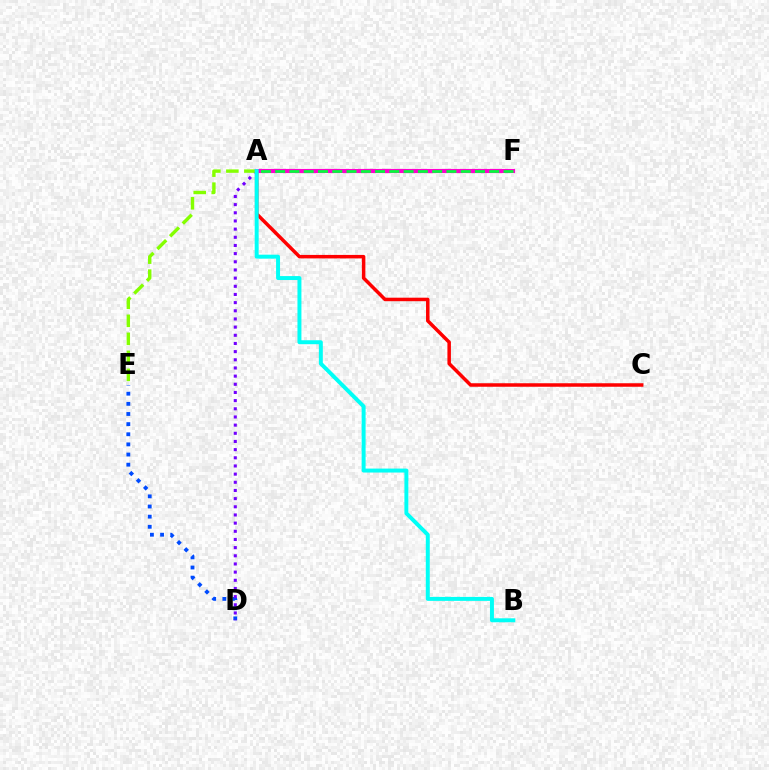{('A', 'C'): [{'color': '#ff0000', 'line_style': 'solid', 'thickness': 2.52}], ('A', 'F'): [{'color': '#ffbd00', 'line_style': 'dotted', 'thickness': 1.89}, {'color': '#ff00cf', 'line_style': 'solid', 'thickness': 2.98}, {'color': '#00ff39', 'line_style': 'dashed', 'thickness': 1.94}], ('D', 'E'): [{'color': '#004bff', 'line_style': 'dotted', 'thickness': 2.75}], ('A', 'D'): [{'color': '#7200ff', 'line_style': 'dotted', 'thickness': 2.22}], ('A', 'E'): [{'color': '#84ff00', 'line_style': 'dashed', 'thickness': 2.45}], ('A', 'B'): [{'color': '#00fff6', 'line_style': 'solid', 'thickness': 2.85}]}